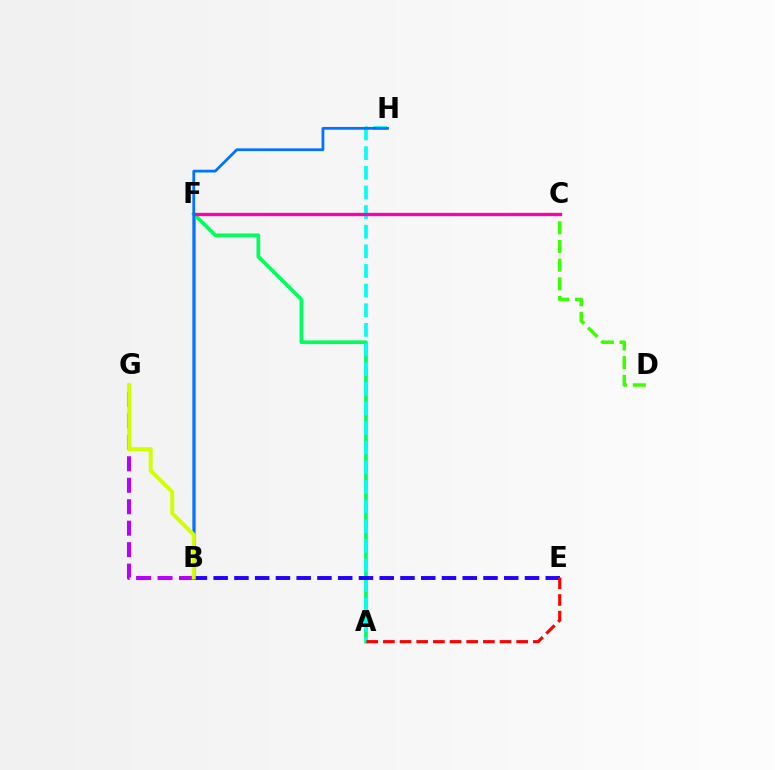{('A', 'F'): [{'color': '#00ff5c', 'line_style': 'solid', 'thickness': 2.66}], ('A', 'H'): [{'color': '#00fff6', 'line_style': 'dashed', 'thickness': 2.67}], ('C', 'D'): [{'color': '#3dff00', 'line_style': 'dashed', 'thickness': 2.54}], ('B', 'F'): [{'color': '#ff9400', 'line_style': 'solid', 'thickness': 2.24}], ('B', 'E'): [{'color': '#2500ff', 'line_style': 'dashed', 'thickness': 2.82}], ('C', 'F'): [{'color': '#ff00ac', 'line_style': 'solid', 'thickness': 2.39}], ('A', 'E'): [{'color': '#ff0000', 'line_style': 'dashed', 'thickness': 2.26}], ('B', 'H'): [{'color': '#0074ff', 'line_style': 'solid', 'thickness': 1.99}], ('B', 'G'): [{'color': '#b900ff', 'line_style': 'dashed', 'thickness': 2.92}, {'color': '#d1ff00', 'line_style': 'solid', 'thickness': 2.85}]}